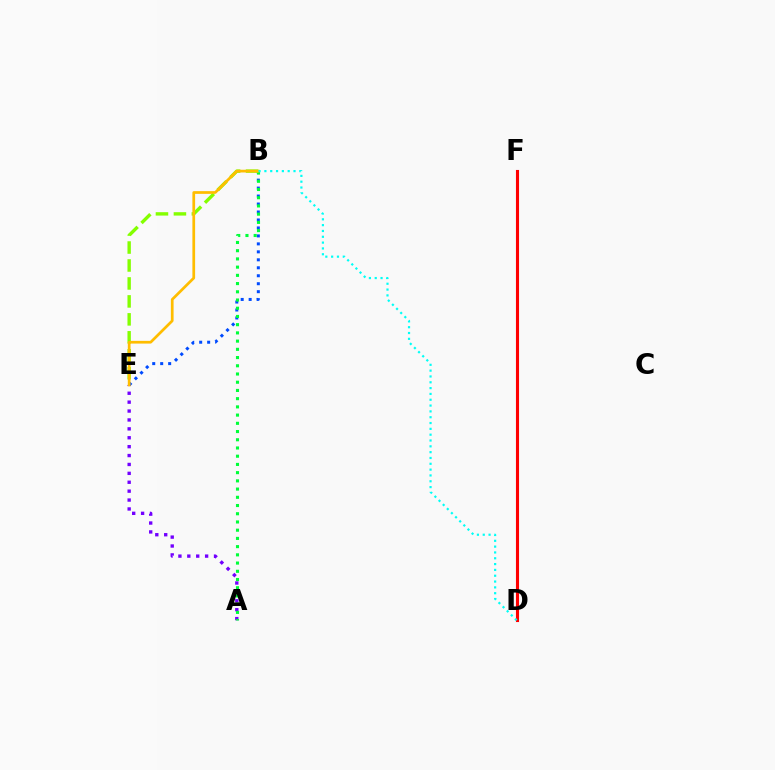{('D', 'F'): [{'color': '#ff00cf', 'line_style': 'solid', 'thickness': 2.19}, {'color': '#ff0000', 'line_style': 'solid', 'thickness': 2.2}], ('A', 'E'): [{'color': '#7200ff', 'line_style': 'dotted', 'thickness': 2.42}], ('B', 'E'): [{'color': '#004bff', 'line_style': 'dotted', 'thickness': 2.16}, {'color': '#84ff00', 'line_style': 'dashed', 'thickness': 2.44}, {'color': '#ffbd00', 'line_style': 'solid', 'thickness': 1.96}], ('A', 'B'): [{'color': '#00ff39', 'line_style': 'dotted', 'thickness': 2.23}], ('B', 'D'): [{'color': '#00fff6', 'line_style': 'dotted', 'thickness': 1.58}]}